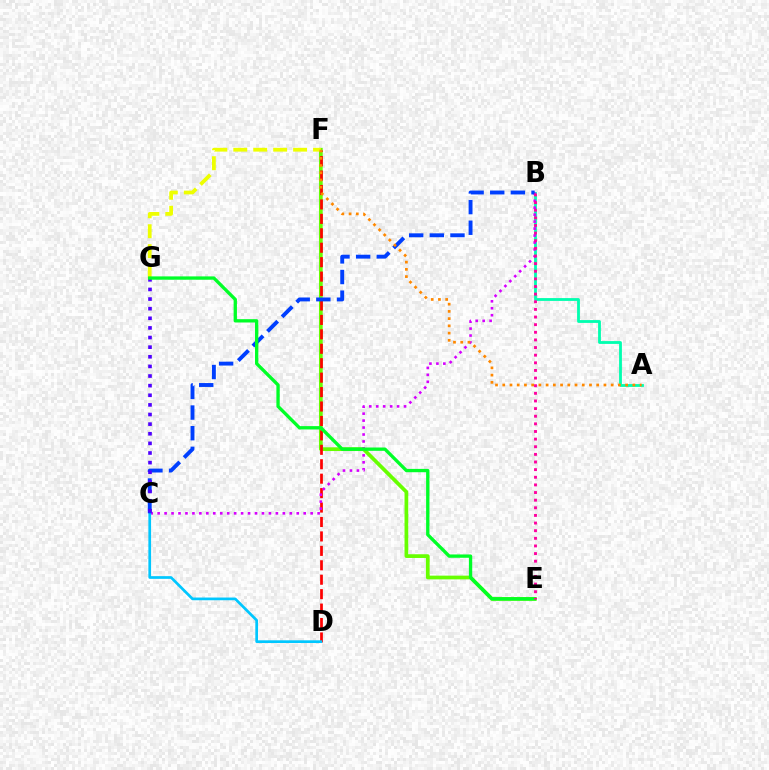{('E', 'F'): [{'color': '#66ff00', 'line_style': 'solid', 'thickness': 2.68}], ('D', 'F'): [{'color': '#ff0000', 'line_style': 'dashed', 'thickness': 1.96}], ('A', 'B'): [{'color': '#00ffaf', 'line_style': 'solid', 'thickness': 2.03}], ('B', 'C'): [{'color': '#d600ff', 'line_style': 'dotted', 'thickness': 1.89}, {'color': '#003fff', 'line_style': 'dashed', 'thickness': 2.8}], ('F', 'G'): [{'color': '#eeff00', 'line_style': 'dashed', 'thickness': 2.71}], ('C', 'D'): [{'color': '#00c7ff', 'line_style': 'solid', 'thickness': 1.95}], ('C', 'G'): [{'color': '#4f00ff', 'line_style': 'dotted', 'thickness': 2.61}], ('E', 'G'): [{'color': '#00ff27', 'line_style': 'solid', 'thickness': 2.39}], ('A', 'F'): [{'color': '#ff8800', 'line_style': 'dotted', 'thickness': 1.96}], ('B', 'E'): [{'color': '#ff00a0', 'line_style': 'dotted', 'thickness': 2.07}]}